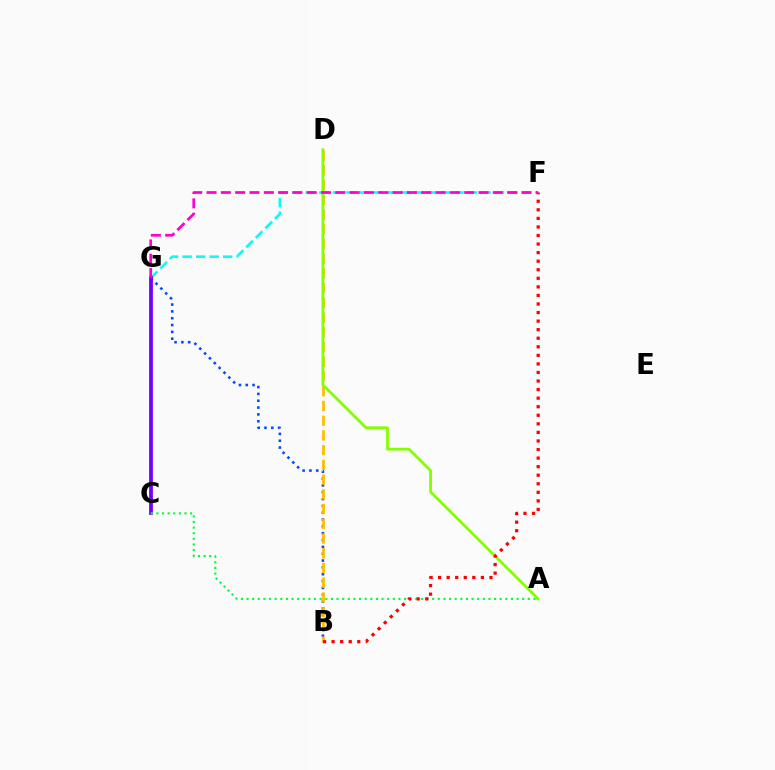{('B', 'G'): [{'color': '#004bff', 'line_style': 'dotted', 'thickness': 1.86}], ('F', 'G'): [{'color': '#00fff6', 'line_style': 'dashed', 'thickness': 1.84}, {'color': '#ff00cf', 'line_style': 'dashed', 'thickness': 1.94}], ('C', 'G'): [{'color': '#7200ff', 'line_style': 'solid', 'thickness': 2.71}], ('B', 'D'): [{'color': '#ffbd00', 'line_style': 'dashed', 'thickness': 2.0}], ('A', 'D'): [{'color': '#84ff00', 'line_style': 'solid', 'thickness': 2.01}], ('A', 'C'): [{'color': '#00ff39', 'line_style': 'dotted', 'thickness': 1.53}], ('B', 'F'): [{'color': '#ff0000', 'line_style': 'dotted', 'thickness': 2.33}]}